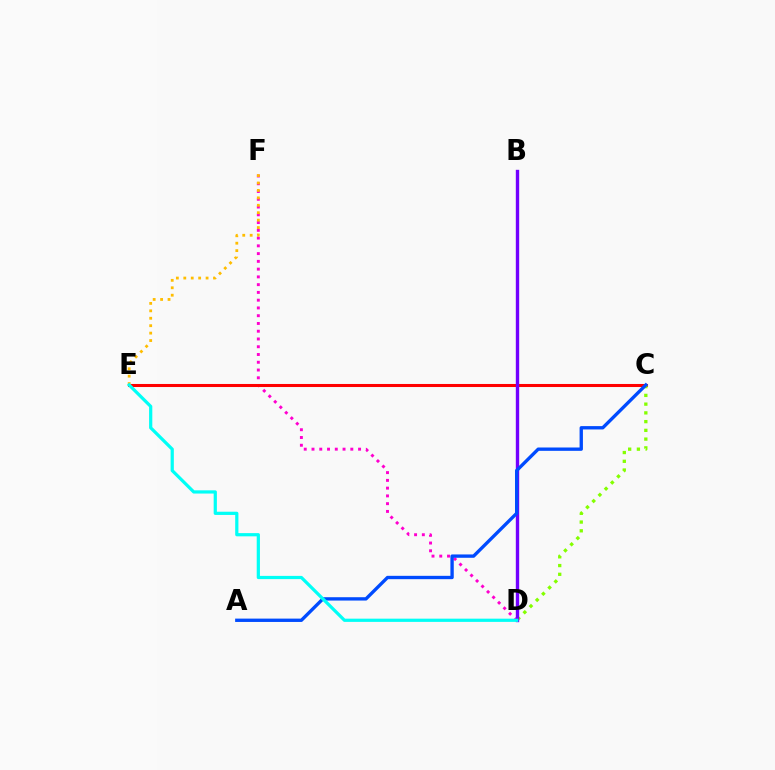{('D', 'F'): [{'color': '#ff00cf', 'line_style': 'dotted', 'thickness': 2.11}], ('C', 'E'): [{'color': '#00ff39', 'line_style': 'dotted', 'thickness': 2.16}, {'color': '#ff0000', 'line_style': 'solid', 'thickness': 2.2}], ('C', 'D'): [{'color': '#84ff00', 'line_style': 'dotted', 'thickness': 2.38}], ('E', 'F'): [{'color': '#ffbd00', 'line_style': 'dotted', 'thickness': 2.02}], ('B', 'D'): [{'color': '#7200ff', 'line_style': 'solid', 'thickness': 2.43}], ('A', 'C'): [{'color': '#004bff', 'line_style': 'solid', 'thickness': 2.41}], ('D', 'E'): [{'color': '#00fff6', 'line_style': 'solid', 'thickness': 2.32}]}